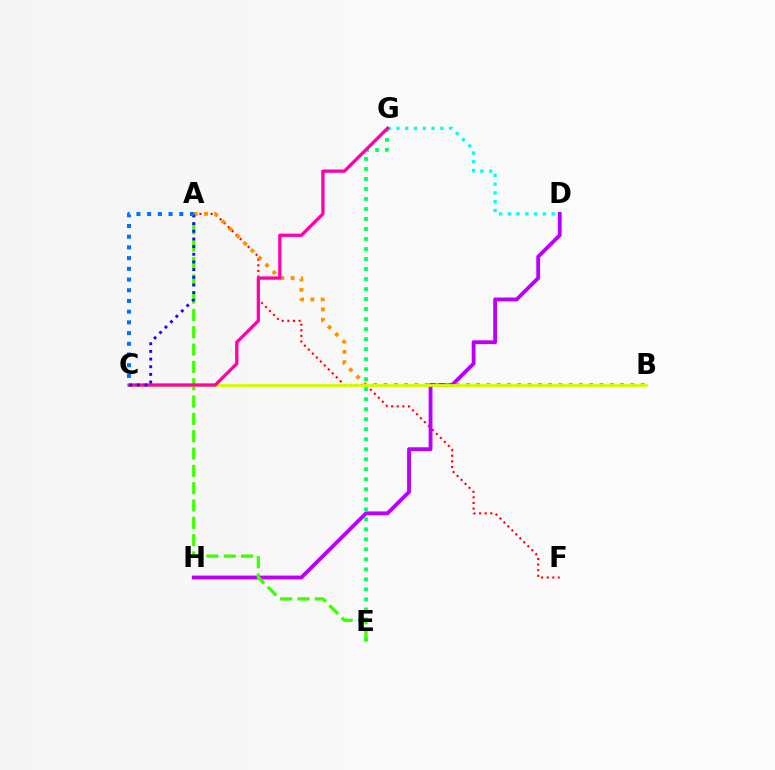{('A', 'F'): [{'color': '#ff0000', 'line_style': 'dotted', 'thickness': 1.53}], ('D', 'H'): [{'color': '#b900ff', 'line_style': 'solid', 'thickness': 2.76}], ('A', 'B'): [{'color': '#ff9400', 'line_style': 'dotted', 'thickness': 2.79}], ('E', 'G'): [{'color': '#00ff5c', 'line_style': 'dotted', 'thickness': 2.72}], ('A', 'E'): [{'color': '#3dff00', 'line_style': 'dashed', 'thickness': 2.35}], ('B', 'C'): [{'color': '#d1ff00', 'line_style': 'solid', 'thickness': 2.02}], ('D', 'G'): [{'color': '#00fff6', 'line_style': 'dotted', 'thickness': 2.38}], ('C', 'G'): [{'color': '#ff00ac', 'line_style': 'solid', 'thickness': 2.36}], ('A', 'C'): [{'color': '#2500ff', 'line_style': 'dotted', 'thickness': 2.08}, {'color': '#0074ff', 'line_style': 'dotted', 'thickness': 2.91}]}